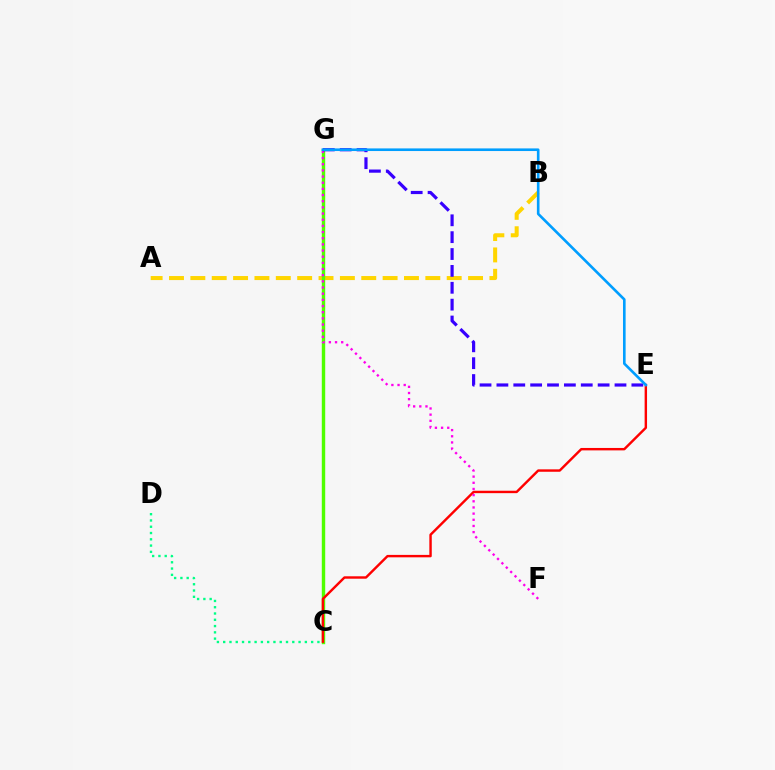{('A', 'B'): [{'color': '#ffd500', 'line_style': 'dashed', 'thickness': 2.9}], ('C', 'G'): [{'color': '#4fff00', 'line_style': 'solid', 'thickness': 2.45}], ('C', 'E'): [{'color': '#ff0000', 'line_style': 'solid', 'thickness': 1.74}], ('F', 'G'): [{'color': '#ff00ed', 'line_style': 'dotted', 'thickness': 1.68}], ('C', 'D'): [{'color': '#00ff86', 'line_style': 'dotted', 'thickness': 1.71}], ('E', 'G'): [{'color': '#3700ff', 'line_style': 'dashed', 'thickness': 2.29}, {'color': '#009eff', 'line_style': 'solid', 'thickness': 1.89}]}